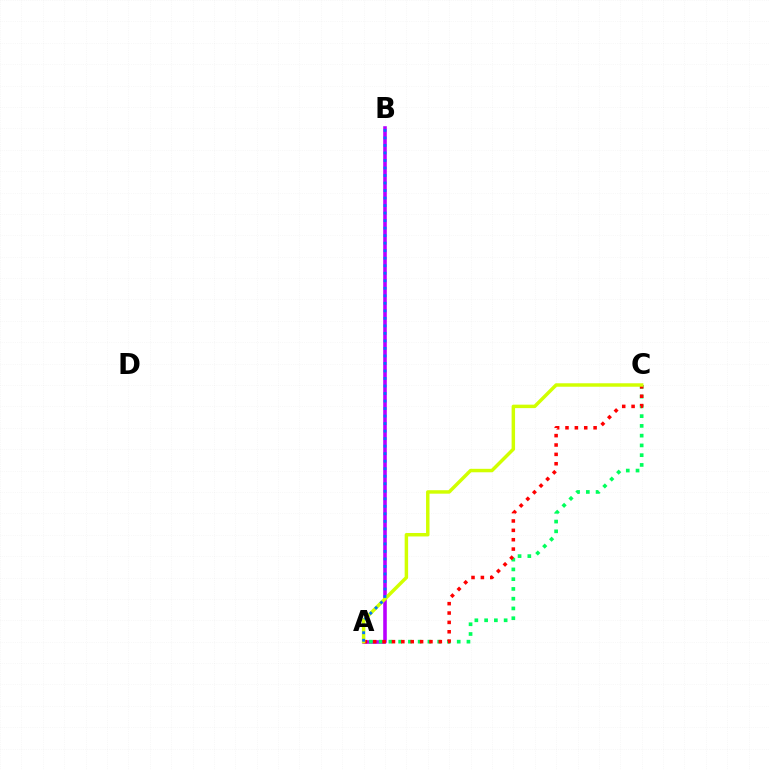{('A', 'B'): [{'color': '#b900ff', 'line_style': 'solid', 'thickness': 2.58}, {'color': '#0074ff', 'line_style': 'dotted', 'thickness': 2.04}], ('A', 'C'): [{'color': '#00ff5c', 'line_style': 'dotted', 'thickness': 2.65}, {'color': '#ff0000', 'line_style': 'dotted', 'thickness': 2.55}, {'color': '#d1ff00', 'line_style': 'solid', 'thickness': 2.49}]}